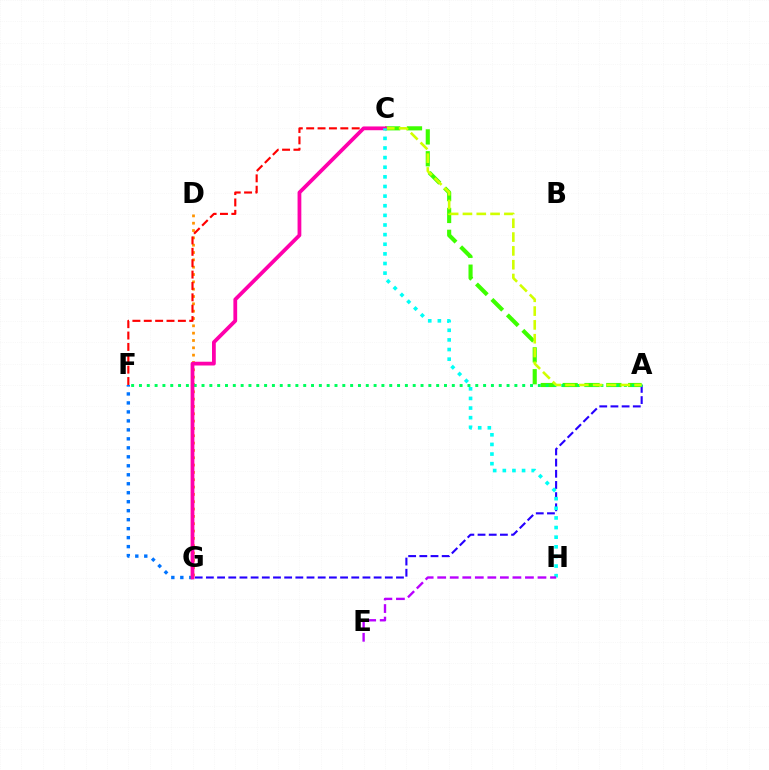{('D', 'G'): [{'color': '#ff9400', 'line_style': 'dotted', 'thickness': 1.99}], ('A', 'G'): [{'color': '#2500ff', 'line_style': 'dashed', 'thickness': 1.52}], ('F', 'G'): [{'color': '#0074ff', 'line_style': 'dotted', 'thickness': 2.44}], ('A', 'C'): [{'color': '#3dff00', 'line_style': 'dashed', 'thickness': 2.97}, {'color': '#d1ff00', 'line_style': 'dashed', 'thickness': 1.88}], ('C', 'F'): [{'color': '#ff0000', 'line_style': 'dashed', 'thickness': 1.55}], ('A', 'F'): [{'color': '#00ff5c', 'line_style': 'dotted', 'thickness': 2.13}], ('C', 'G'): [{'color': '#ff00ac', 'line_style': 'solid', 'thickness': 2.72}], ('C', 'H'): [{'color': '#00fff6', 'line_style': 'dotted', 'thickness': 2.62}], ('E', 'H'): [{'color': '#b900ff', 'line_style': 'dashed', 'thickness': 1.7}]}